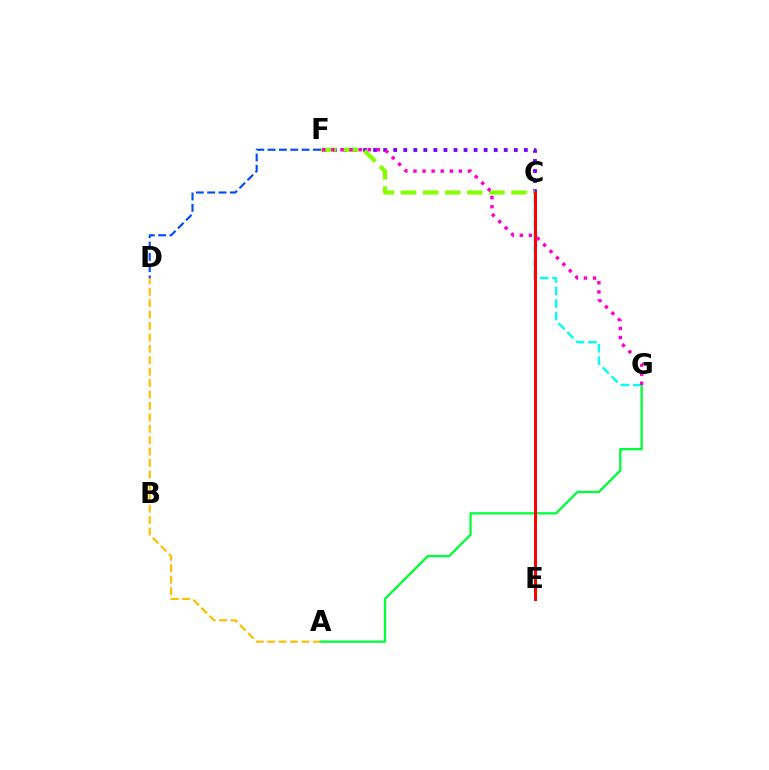{('C', 'F'): [{'color': '#7200ff', 'line_style': 'dotted', 'thickness': 2.73}, {'color': '#84ff00', 'line_style': 'dashed', 'thickness': 3.0}], ('C', 'G'): [{'color': '#00fff6', 'line_style': 'dashed', 'thickness': 1.7}], ('A', 'D'): [{'color': '#ffbd00', 'line_style': 'dashed', 'thickness': 1.55}], ('A', 'G'): [{'color': '#00ff39', 'line_style': 'solid', 'thickness': 1.66}], ('C', 'E'): [{'color': '#ff0000', 'line_style': 'solid', 'thickness': 2.16}], ('F', 'G'): [{'color': '#ff00cf', 'line_style': 'dotted', 'thickness': 2.47}], ('D', 'F'): [{'color': '#004bff', 'line_style': 'dashed', 'thickness': 1.54}]}